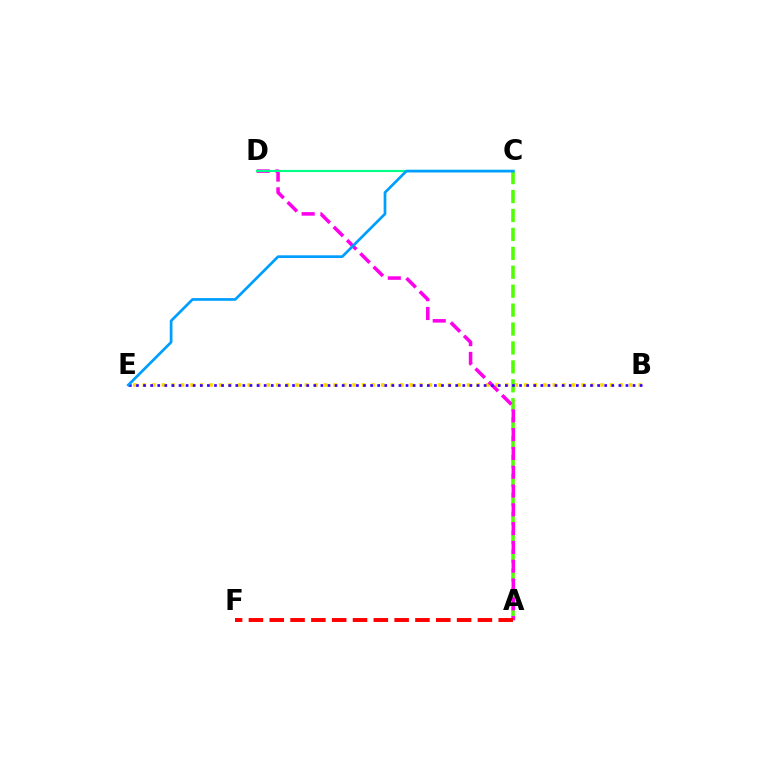{('B', 'E'): [{'color': '#ffd500', 'line_style': 'dotted', 'thickness': 2.59}, {'color': '#3700ff', 'line_style': 'dotted', 'thickness': 1.93}], ('A', 'C'): [{'color': '#4fff00', 'line_style': 'dashed', 'thickness': 2.57}], ('A', 'D'): [{'color': '#ff00ed', 'line_style': 'dashed', 'thickness': 2.55}], ('C', 'D'): [{'color': '#00ff86', 'line_style': 'solid', 'thickness': 1.54}], ('A', 'F'): [{'color': '#ff0000', 'line_style': 'dashed', 'thickness': 2.83}], ('C', 'E'): [{'color': '#009eff', 'line_style': 'solid', 'thickness': 1.95}]}